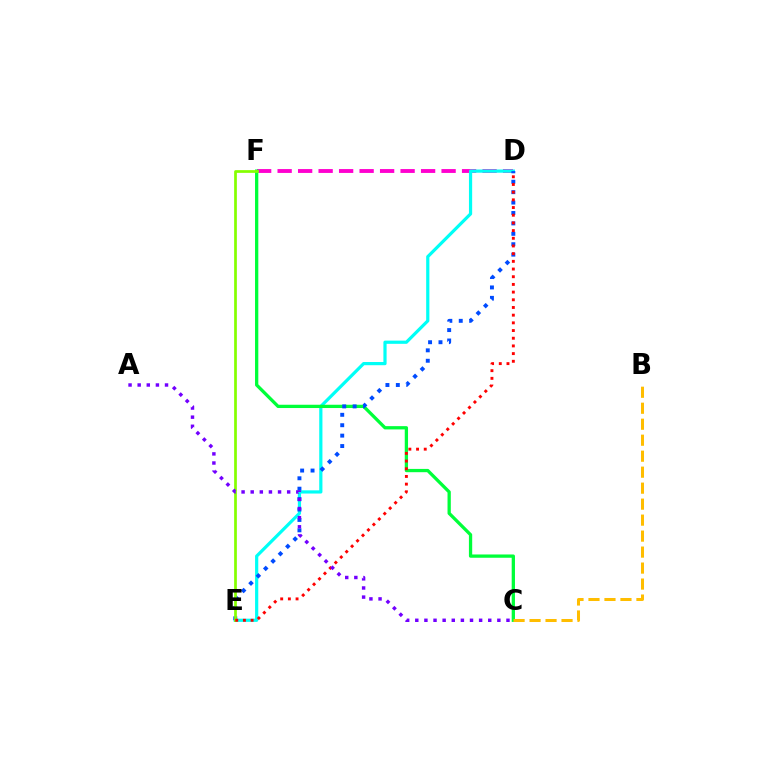{('D', 'F'): [{'color': '#ff00cf', 'line_style': 'dashed', 'thickness': 2.78}], ('D', 'E'): [{'color': '#00fff6', 'line_style': 'solid', 'thickness': 2.31}, {'color': '#004bff', 'line_style': 'dotted', 'thickness': 2.83}, {'color': '#ff0000', 'line_style': 'dotted', 'thickness': 2.09}], ('C', 'F'): [{'color': '#00ff39', 'line_style': 'solid', 'thickness': 2.36}], ('E', 'F'): [{'color': '#84ff00', 'line_style': 'solid', 'thickness': 1.96}], ('B', 'C'): [{'color': '#ffbd00', 'line_style': 'dashed', 'thickness': 2.17}], ('A', 'C'): [{'color': '#7200ff', 'line_style': 'dotted', 'thickness': 2.48}]}